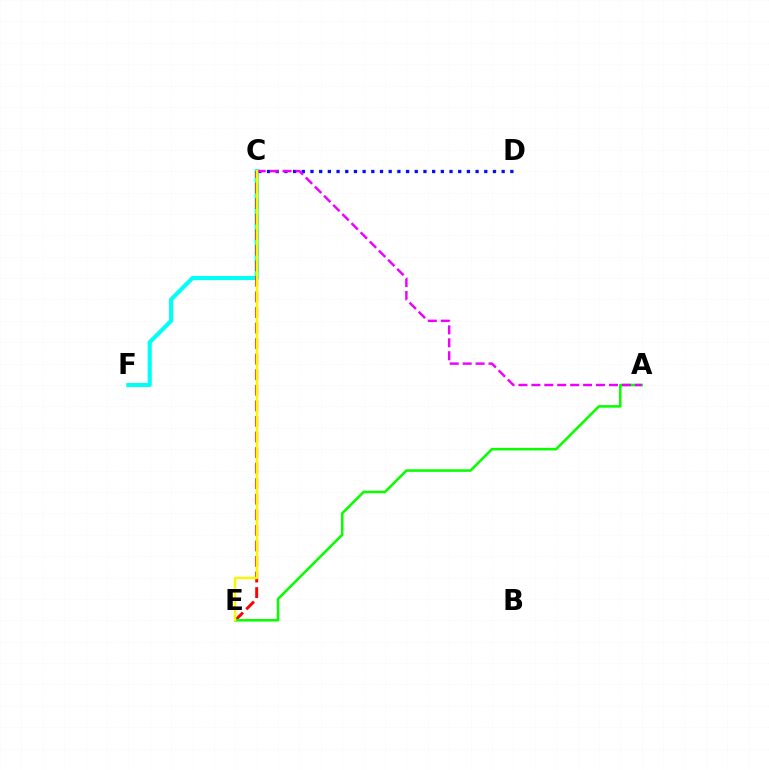{('C', 'D'): [{'color': '#0010ff', 'line_style': 'dotted', 'thickness': 2.36}], ('C', 'F'): [{'color': '#00fff6', 'line_style': 'solid', 'thickness': 2.97}], ('C', 'E'): [{'color': '#ff0000', 'line_style': 'dashed', 'thickness': 2.11}, {'color': '#fcf500', 'line_style': 'solid', 'thickness': 1.73}], ('A', 'E'): [{'color': '#08ff00', 'line_style': 'solid', 'thickness': 1.85}], ('A', 'C'): [{'color': '#ee00ff', 'line_style': 'dashed', 'thickness': 1.76}]}